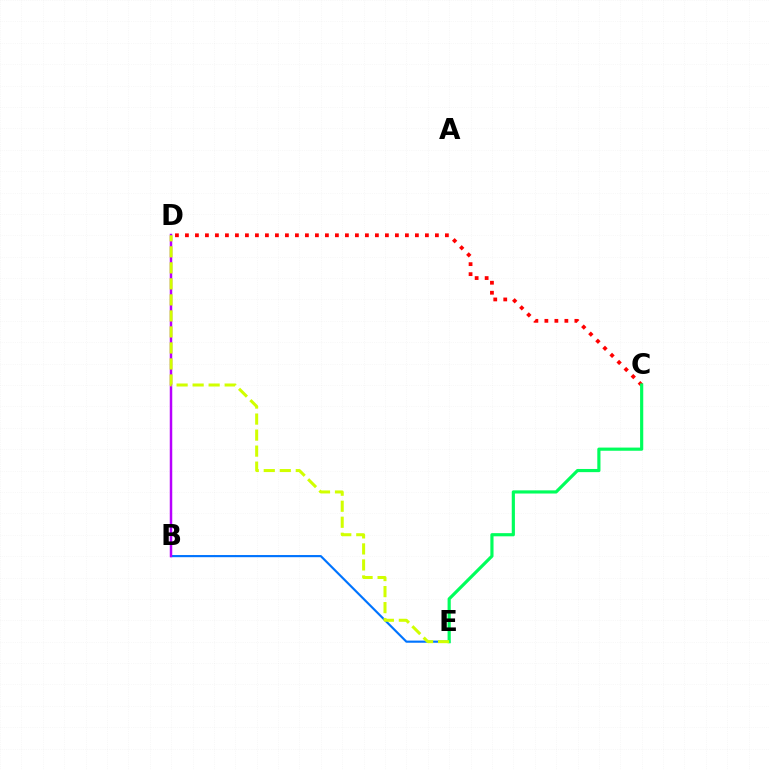{('B', 'E'): [{'color': '#0074ff', 'line_style': 'solid', 'thickness': 1.55}], ('B', 'D'): [{'color': '#b900ff', 'line_style': 'solid', 'thickness': 1.8}], ('C', 'D'): [{'color': '#ff0000', 'line_style': 'dotted', 'thickness': 2.72}], ('C', 'E'): [{'color': '#00ff5c', 'line_style': 'solid', 'thickness': 2.28}], ('D', 'E'): [{'color': '#d1ff00', 'line_style': 'dashed', 'thickness': 2.18}]}